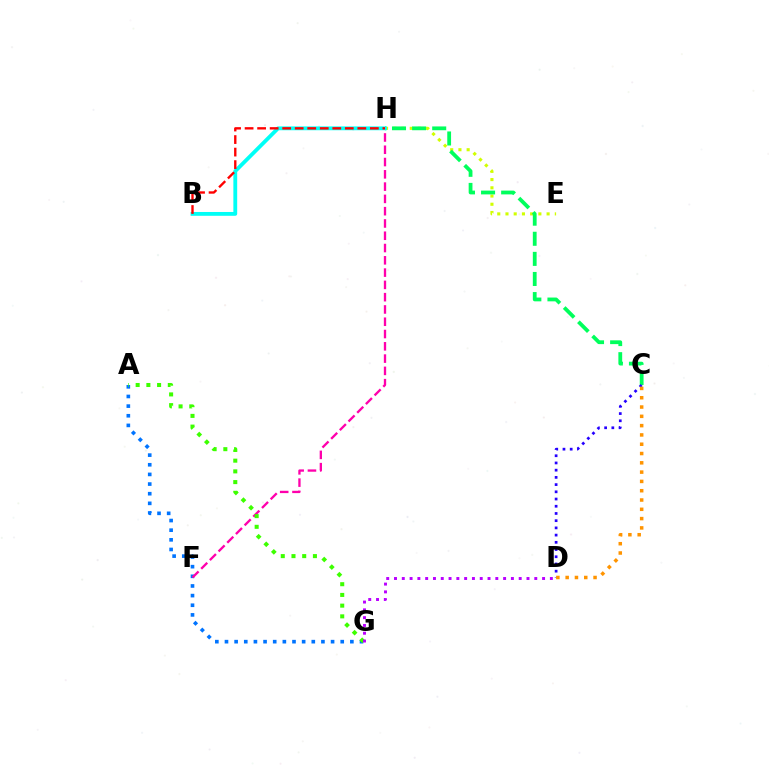{('E', 'H'): [{'color': '#d1ff00', 'line_style': 'dotted', 'thickness': 2.23}], ('A', 'G'): [{'color': '#0074ff', 'line_style': 'dotted', 'thickness': 2.62}, {'color': '#3dff00', 'line_style': 'dotted', 'thickness': 2.91}], ('F', 'H'): [{'color': '#ff00ac', 'line_style': 'dashed', 'thickness': 1.67}], ('C', 'H'): [{'color': '#00ff5c', 'line_style': 'dashed', 'thickness': 2.73}], ('B', 'H'): [{'color': '#00fff6', 'line_style': 'solid', 'thickness': 2.75}, {'color': '#ff0000', 'line_style': 'dashed', 'thickness': 1.7}], ('C', 'D'): [{'color': '#2500ff', 'line_style': 'dotted', 'thickness': 1.96}, {'color': '#ff9400', 'line_style': 'dotted', 'thickness': 2.53}], ('D', 'G'): [{'color': '#b900ff', 'line_style': 'dotted', 'thickness': 2.12}]}